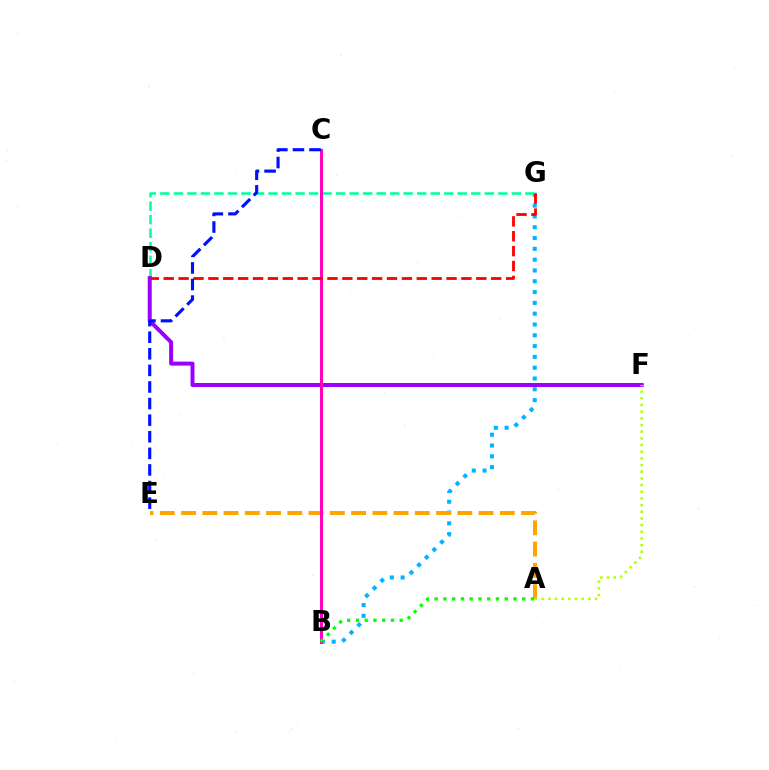{('B', 'G'): [{'color': '#00b5ff', 'line_style': 'dotted', 'thickness': 2.94}], ('D', 'G'): [{'color': '#00ff9d', 'line_style': 'dashed', 'thickness': 1.84}, {'color': '#ff0000', 'line_style': 'dashed', 'thickness': 2.02}], ('A', 'E'): [{'color': '#ffa500', 'line_style': 'dashed', 'thickness': 2.89}], ('D', 'F'): [{'color': '#9b00ff', 'line_style': 'solid', 'thickness': 2.87}], ('B', 'C'): [{'color': '#ff00bd', 'line_style': 'solid', 'thickness': 2.13}], ('A', 'F'): [{'color': '#b3ff00', 'line_style': 'dotted', 'thickness': 1.81}], ('C', 'E'): [{'color': '#0010ff', 'line_style': 'dashed', 'thickness': 2.25}], ('A', 'B'): [{'color': '#08ff00', 'line_style': 'dotted', 'thickness': 2.38}]}